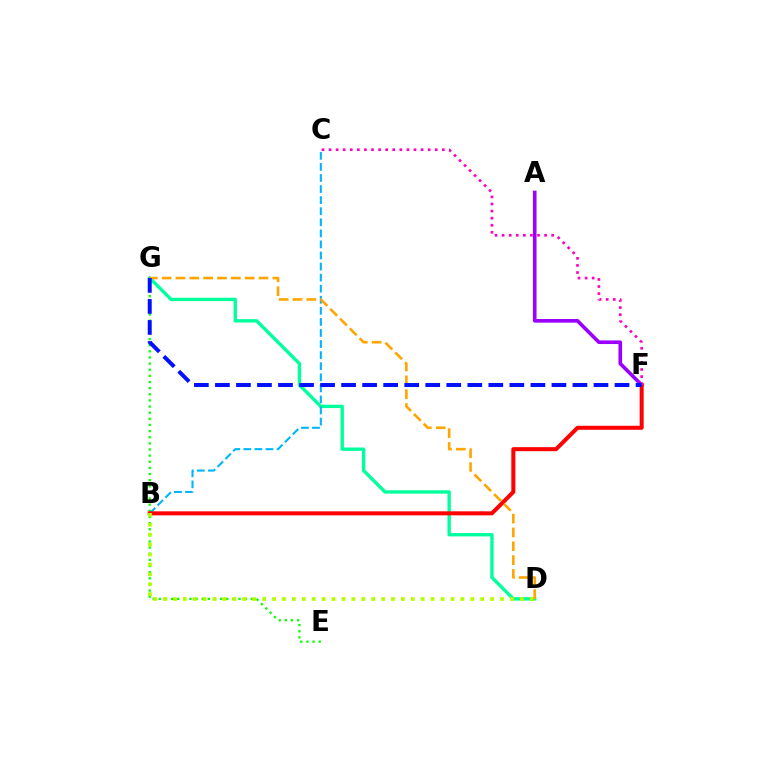{('D', 'G'): [{'color': '#00ff9d', 'line_style': 'solid', 'thickness': 2.42}, {'color': '#ffa500', 'line_style': 'dashed', 'thickness': 1.88}], ('B', 'C'): [{'color': '#00b5ff', 'line_style': 'dashed', 'thickness': 1.5}], ('A', 'F'): [{'color': '#9b00ff', 'line_style': 'solid', 'thickness': 2.62}], ('E', 'G'): [{'color': '#08ff00', 'line_style': 'dotted', 'thickness': 1.67}], ('B', 'F'): [{'color': '#ff0000', 'line_style': 'solid', 'thickness': 2.89}], ('B', 'D'): [{'color': '#b3ff00', 'line_style': 'dotted', 'thickness': 2.69}], ('C', 'F'): [{'color': '#ff00bd', 'line_style': 'dotted', 'thickness': 1.92}], ('F', 'G'): [{'color': '#0010ff', 'line_style': 'dashed', 'thickness': 2.86}]}